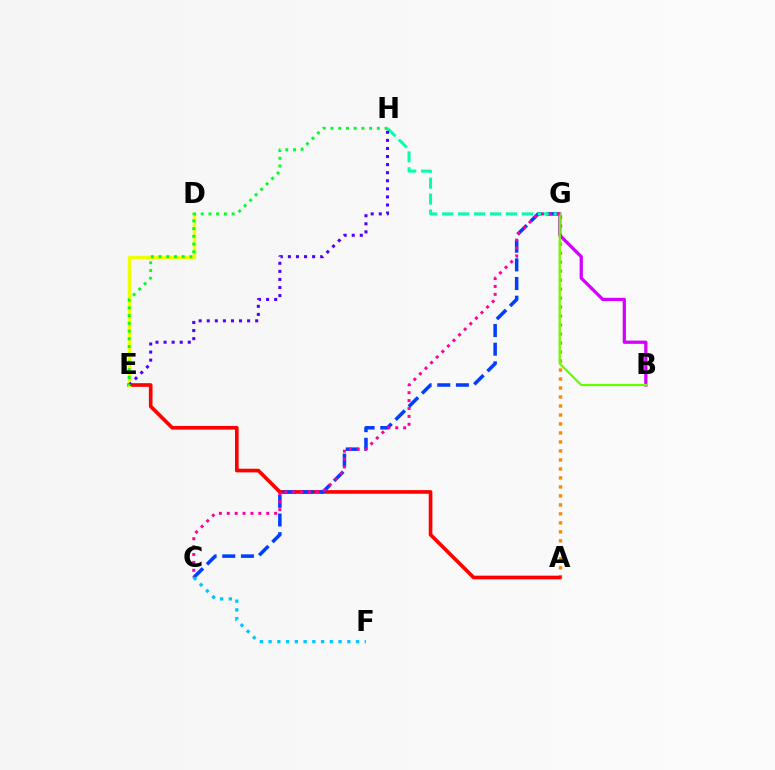{('A', 'G'): [{'color': '#ff8800', 'line_style': 'dotted', 'thickness': 2.44}], ('A', 'E'): [{'color': '#ff0000', 'line_style': 'solid', 'thickness': 2.63}], ('C', 'G'): [{'color': '#003fff', 'line_style': 'dashed', 'thickness': 2.53}, {'color': '#ff00a0', 'line_style': 'dotted', 'thickness': 2.14}], ('D', 'E'): [{'color': '#eeff00', 'line_style': 'solid', 'thickness': 2.5}], ('G', 'H'): [{'color': '#00ffaf', 'line_style': 'dashed', 'thickness': 2.17}], ('E', 'H'): [{'color': '#4f00ff', 'line_style': 'dotted', 'thickness': 2.19}, {'color': '#00ff27', 'line_style': 'dotted', 'thickness': 2.1}], ('C', 'F'): [{'color': '#00c7ff', 'line_style': 'dotted', 'thickness': 2.38}], ('B', 'G'): [{'color': '#d600ff', 'line_style': 'solid', 'thickness': 2.34}, {'color': '#66ff00', 'line_style': 'solid', 'thickness': 1.62}]}